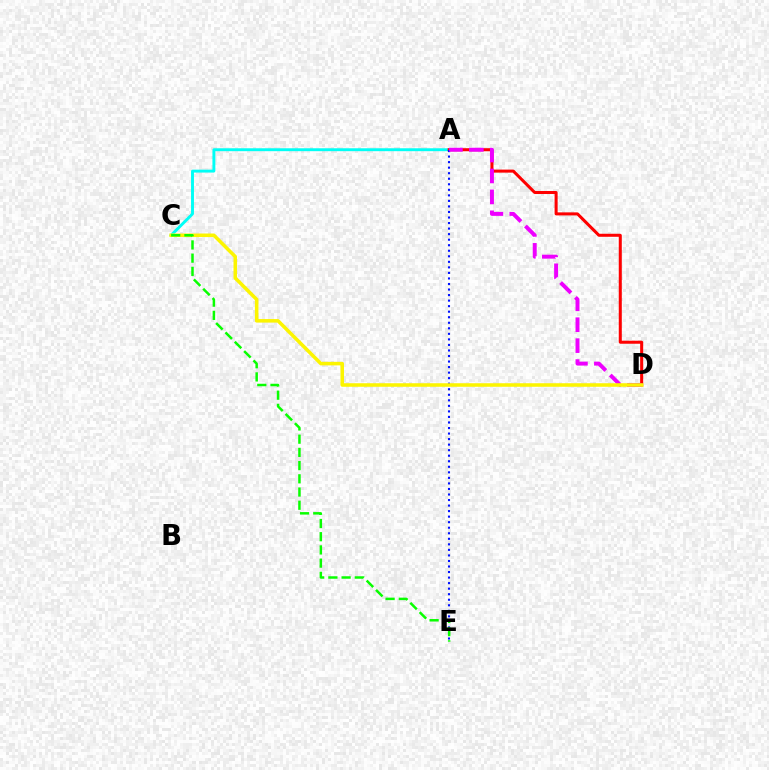{('A', 'C'): [{'color': '#00fff6', 'line_style': 'solid', 'thickness': 2.1}], ('A', 'D'): [{'color': '#ff0000', 'line_style': 'solid', 'thickness': 2.18}, {'color': '#ee00ff', 'line_style': 'dashed', 'thickness': 2.84}], ('A', 'E'): [{'color': '#0010ff', 'line_style': 'dotted', 'thickness': 1.51}], ('C', 'D'): [{'color': '#fcf500', 'line_style': 'solid', 'thickness': 2.55}], ('C', 'E'): [{'color': '#08ff00', 'line_style': 'dashed', 'thickness': 1.8}]}